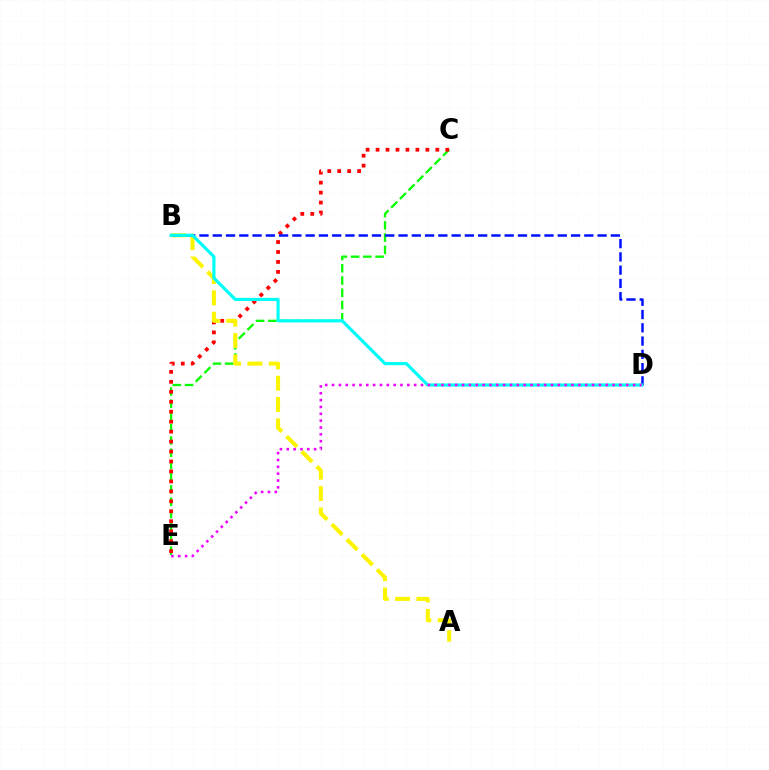{('C', 'E'): [{'color': '#08ff00', 'line_style': 'dashed', 'thickness': 1.66}, {'color': '#ff0000', 'line_style': 'dotted', 'thickness': 2.71}], ('A', 'B'): [{'color': '#fcf500', 'line_style': 'dashed', 'thickness': 2.9}], ('B', 'D'): [{'color': '#0010ff', 'line_style': 'dashed', 'thickness': 1.8}, {'color': '#00fff6', 'line_style': 'solid', 'thickness': 2.28}], ('D', 'E'): [{'color': '#ee00ff', 'line_style': 'dotted', 'thickness': 1.86}]}